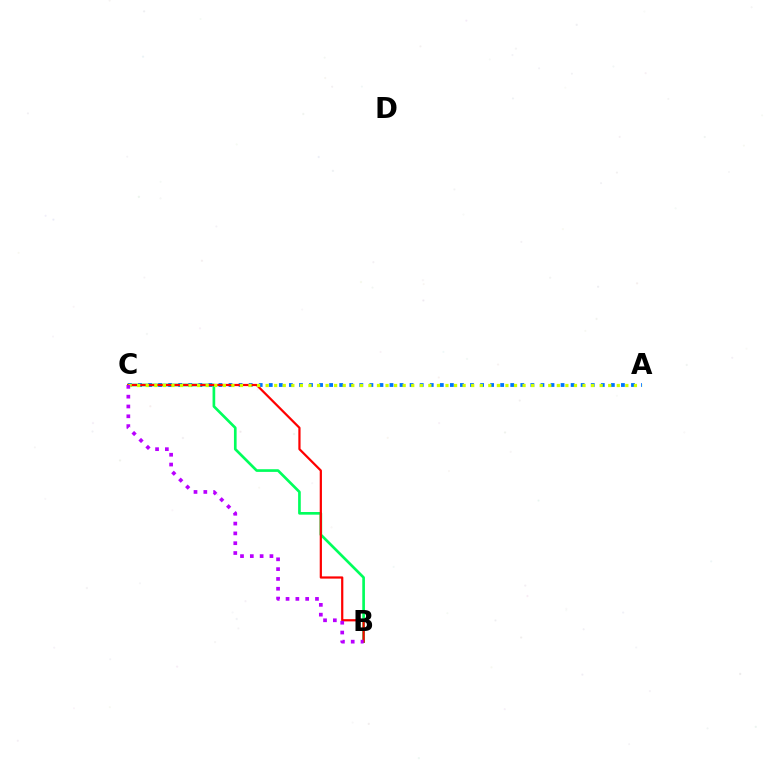{('B', 'C'): [{'color': '#00ff5c', 'line_style': 'solid', 'thickness': 1.92}, {'color': '#ff0000', 'line_style': 'solid', 'thickness': 1.6}, {'color': '#b900ff', 'line_style': 'dotted', 'thickness': 2.67}], ('A', 'C'): [{'color': '#0074ff', 'line_style': 'dotted', 'thickness': 2.73}, {'color': '#d1ff00', 'line_style': 'dotted', 'thickness': 2.33}]}